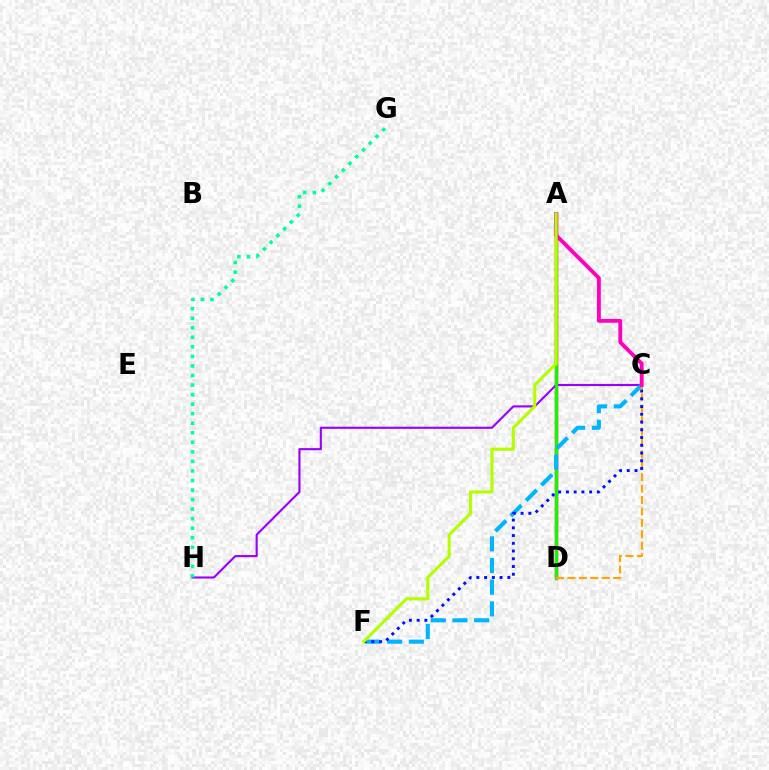{('A', 'D'): [{'color': '#ff0000', 'line_style': 'solid', 'thickness': 2.52}, {'color': '#08ff00', 'line_style': 'solid', 'thickness': 2.14}], ('C', 'H'): [{'color': '#9b00ff', 'line_style': 'solid', 'thickness': 1.53}], ('G', 'H'): [{'color': '#00ff9d', 'line_style': 'dotted', 'thickness': 2.59}], ('C', 'F'): [{'color': '#00b5ff', 'line_style': 'dashed', 'thickness': 2.94}, {'color': '#0010ff', 'line_style': 'dotted', 'thickness': 2.1}], ('C', 'D'): [{'color': '#ffa500', 'line_style': 'dashed', 'thickness': 1.55}], ('A', 'C'): [{'color': '#ff00bd', 'line_style': 'solid', 'thickness': 2.78}], ('A', 'F'): [{'color': '#b3ff00', 'line_style': 'solid', 'thickness': 2.23}]}